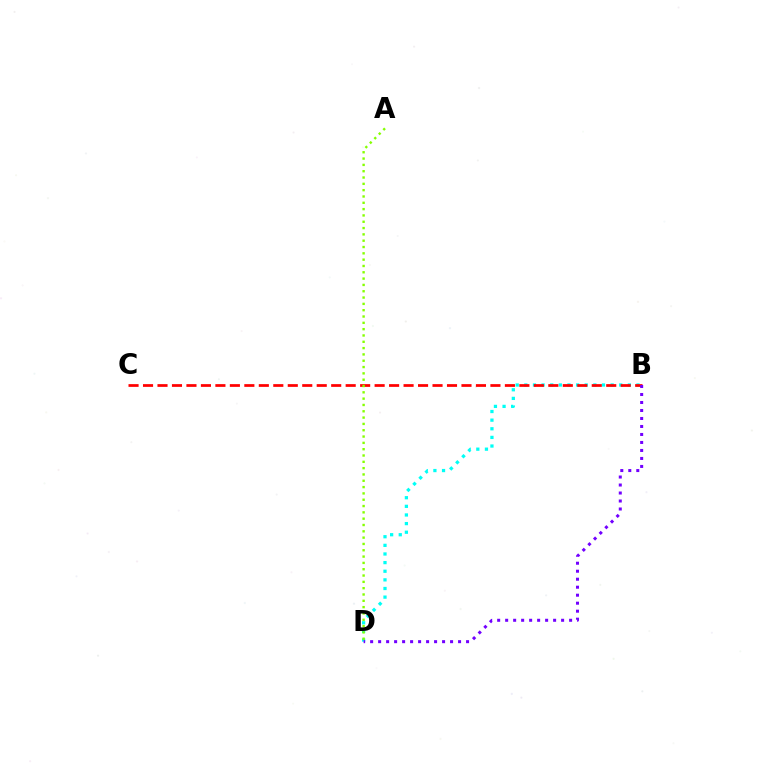{('B', 'D'): [{'color': '#00fff6', 'line_style': 'dotted', 'thickness': 2.34}, {'color': '#7200ff', 'line_style': 'dotted', 'thickness': 2.17}], ('B', 'C'): [{'color': '#ff0000', 'line_style': 'dashed', 'thickness': 1.97}], ('A', 'D'): [{'color': '#84ff00', 'line_style': 'dotted', 'thickness': 1.72}]}